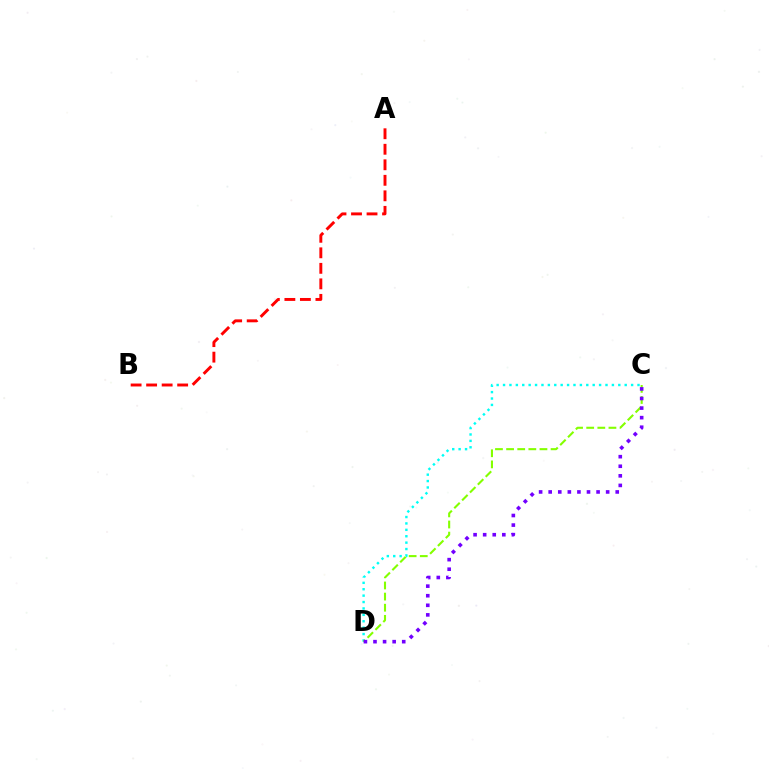{('C', 'D'): [{'color': '#00fff6', 'line_style': 'dotted', 'thickness': 1.74}, {'color': '#84ff00', 'line_style': 'dashed', 'thickness': 1.51}, {'color': '#7200ff', 'line_style': 'dotted', 'thickness': 2.6}], ('A', 'B'): [{'color': '#ff0000', 'line_style': 'dashed', 'thickness': 2.11}]}